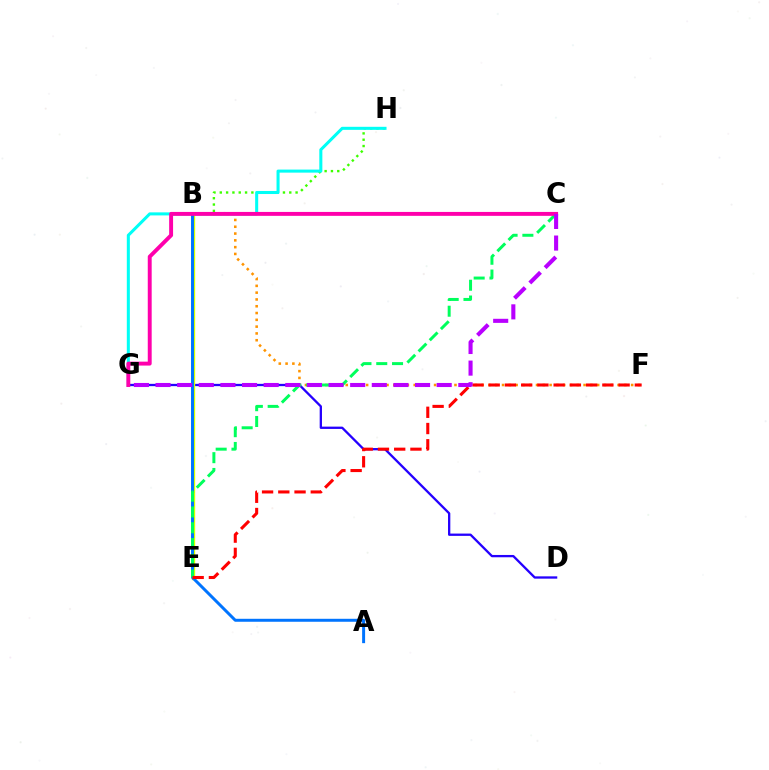{('D', 'G'): [{'color': '#2500ff', 'line_style': 'solid', 'thickness': 1.66}], ('B', 'H'): [{'color': '#3dff00', 'line_style': 'dotted', 'thickness': 1.72}], ('B', 'F'): [{'color': '#ff9400', 'line_style': 'dotted', 'thickness': 1.85}], ('B', 'E'): [{'color': '#d1ff00', 'line_style': 'solid', 'thickness': 2.41}], ('G', 'H'): [{'color': '#00fff6', 'line_style': 'solid', 'thickness': 2.19}], ('A', 'B'): [{'color': '#0074ff', 'line_style': 'solid', 'thickness': 2.14}], ('C', 'E'): [{'color': '#00ff5c', 'line_style': 'dashed', 'thickness': 2.15}], ('E', 'F'): [{'color': '#ff0000', 'line_style': 'dashed', 'thickness': 2.21}], ('C', 'G'): [{'color': '#ff00ac', 'line_style': 'solid', 'thickness': 2.82}, {'color': '#b900ff', 'line_style': 'dashed', 'thickness': 2.94}]}